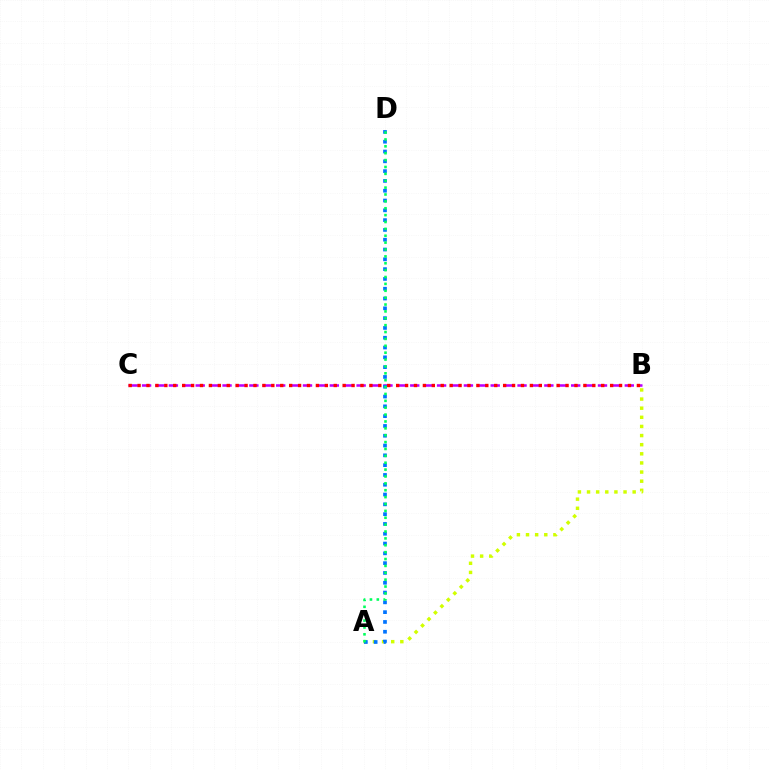{('A', 'B'): [{'color': '#d1ff00', 'line_style': 'dotted', 'thickness': 2.48}], ('B', 'C'): [{'color': '#b900ff', 'line_style': 'dashed', 'thickness': 1.82}, {'color': '#ff0000', 'line_style': 'dotted', 'thickness': 2.42}], ('A', 'D'): [{'color': '#0074ff', 'line_style': 'dotted', 'thickness': 2.66}, {'color': '#00ff5c', 'line_style': 'dotted', 'thickness': 1.87}]}